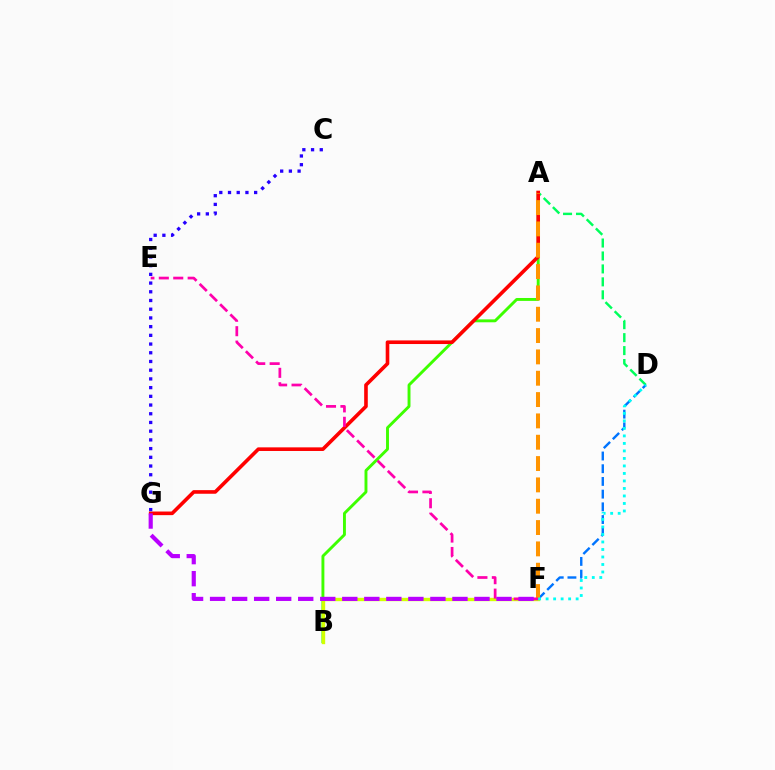{('A', 'B'): [{'color': '#3dff00', 'line_style': 'solid', 'thickness': 2.09}], ('A', 'D'): [{'color': '#00ff5c', 'line_style': 'dashed', 'thickness': 1.76}], ('B', 'F'): [{'color': '#d1ff00', 'line_style': 'solid', 'thickness': 2.42}], ('D', 'F'): [{'color': '#0074ff', 'line_style': 'dashed', 'thickness': 1.73}, {'color': '#00fff6', 'line_style': 'dotted', 'thickness': 2.04}], ('A', 'G'): [{'color': '#ff0000', 'line_style': 'solid', 'thickness': 2.61}], ('A', 'F'): [{'color': '#ff9400', 'line_style': 'dashed', 'thickness': 2.9}], ('E', 'F'): [{'color': '#ff00ac', 'line_style': 'dashed', 'thickness': 1.96}], ('F', 'G'): [{'color': '#b900ff', 'line_style': 'dashed', 'thickness': 2.99}], ('C', 'G'): [{'color': '#2500ff', 'line_style': 'dotted', 'thickness': 2.37}]}